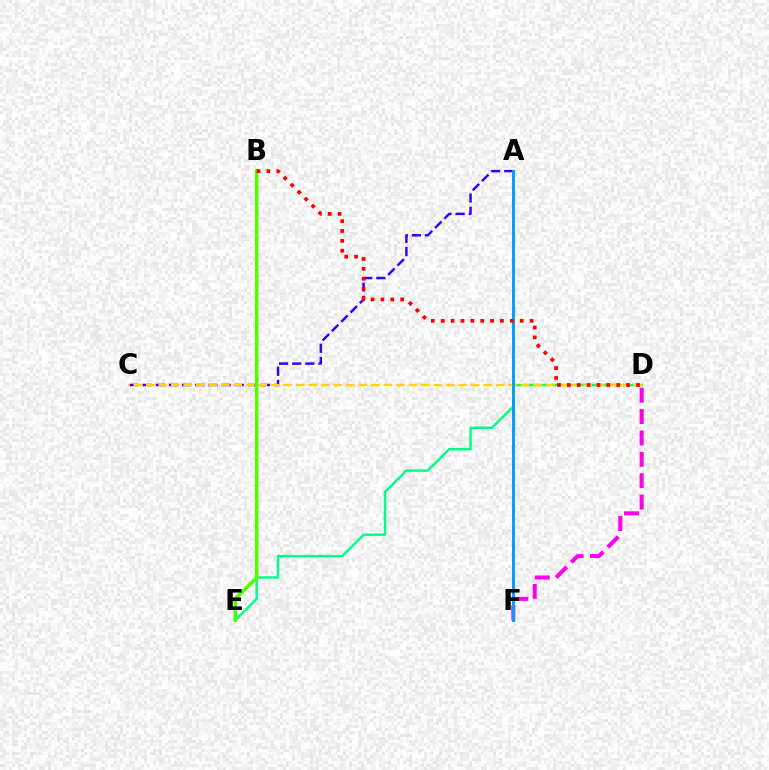{('A', 'C'): [{'color': '#3700ff', 'line_style': 'dashed', 'thickness': 1.79}], ('D', 'F'): [{'color': '#ff00ed', 'line_style': 'dashed', 'thickness': 2.91}], ('D', 'E'): [{'color': '#00ff86', 'line_style': 'solid', 'thickness': 1.76}], ('C', 'D'): [{'color': '#ffd500', 'line_style': 'dashed', 'thickness': 1.7}], ('B', 'E'): [{'color': '#4fff00', 'line_style': 'solid', 'thickness': 2.53}], ('A', 'F'): [{'color': '#009eff', 'line_style': 'solid', 'thickness': 2.11}], ('B', 'D'): [{'color': '#ff0000', 'line_style': 'dotted', 'thickness': 2.68}]}